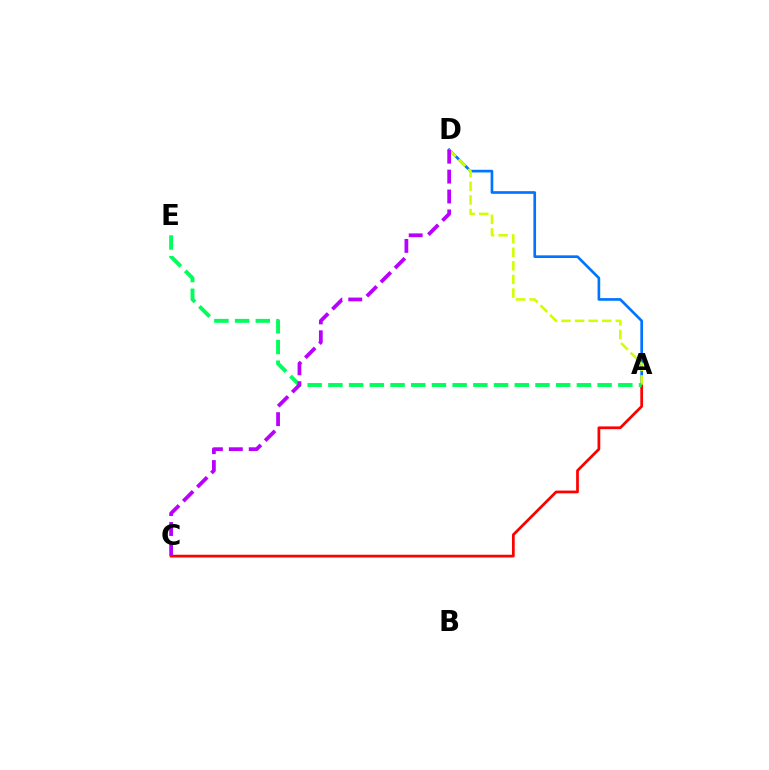{('A', 'D'): [{'color': '#0074ff', 'line_style': 'solid', 'thickness': 1.92}, {'color': '#d1ff00', 'line_style': 'dashed', 'thickness': 1.85}], ('A', 'C'): [{'color': '#ff0000', 'line_style': 'solid', 'thickness': 1.97}], ('A', 'E'): [{'color': '#00ff5c', 'line_style': 'dashed', 'thickness': 2.81}], ('C', 'D'): [{'color': '#b900ff', 'line_style': 'dashed', 'thickness': 2.7}]}